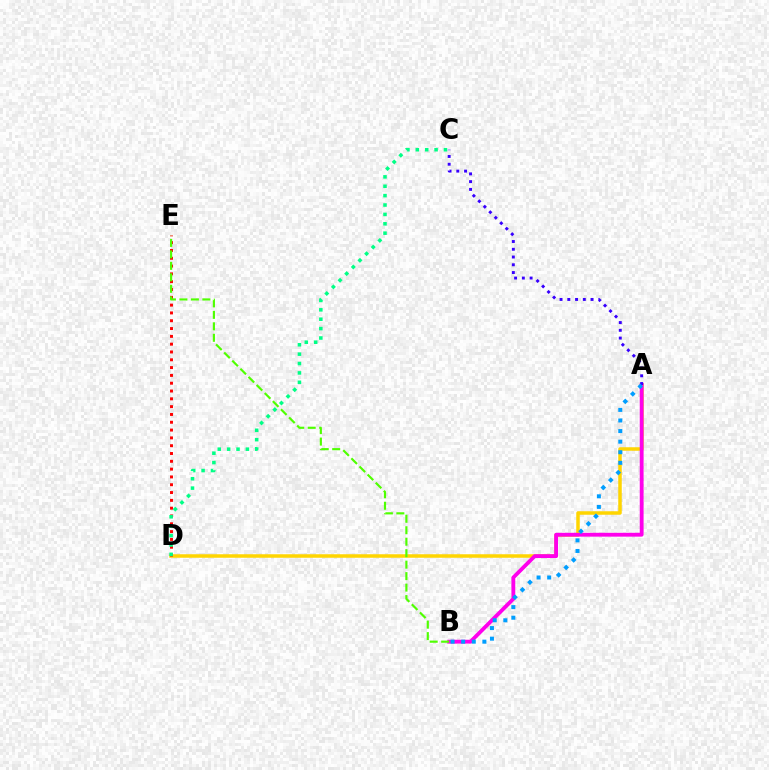{('A', 'D'): [{'color': '#ffd500', 'line_style': 'solid', 'thickness': 2.52}], ('A', 'B'): [{'color': '#ff00ed', 'line_style': 'solid', 'thickness': 2.76}, {'color': '#009eff', 'line_style': 'dotted', 'thickness': 2.88}], ('D', 'E'): [{'color': '#ff0000', 'line_style': 'dotted', 'thickness': 2.12}], ('A', 'C'): [{'color': '#3700ff', 'line_style': 'dotted', 'thickness': 2.11}], ('B', 'E'): [{'color': '#4fff00', 'line_style': 'dashed', 'thickness': 1.56}], ('C', 'D'): [{'color': '#00ff86', 'line_style': 'dotted', 'thickness': 2.55}]}